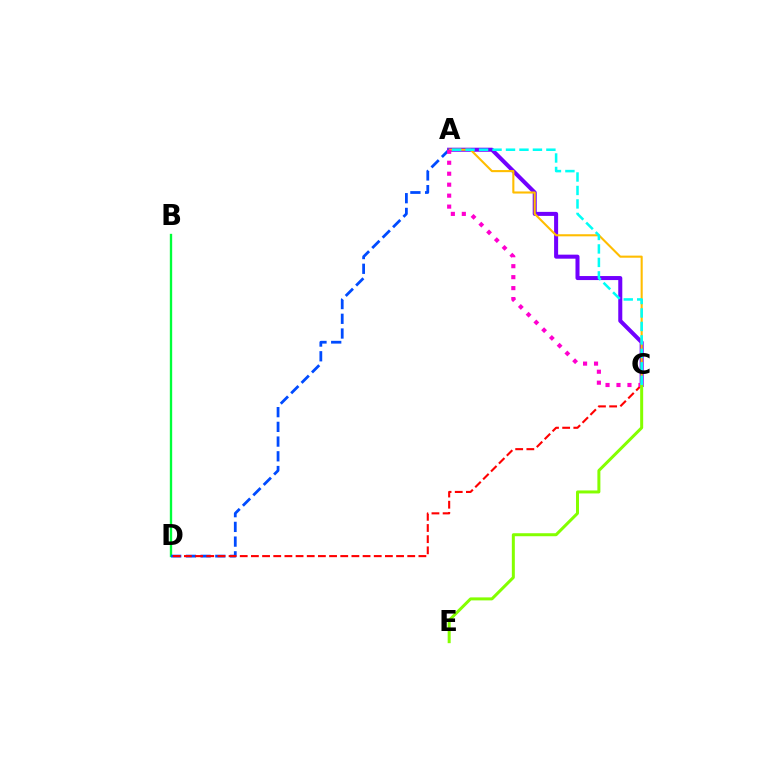{('B', 'D'): [{'color': '#00ff39', 'line_style': 'solid', 'thickness': 1.7}], ('A', 'C'): [{'color': '#7200ff', 'line_style': 'solid', 'thickness': 2.9}, {'color': '#ffbd00', 'line_style': 'solid', 'thickness': 1.51}, {'color': '#ff00cf', 'line_style': 'dotted', 'thickness': 2.98}, {'color': '#00fff6', 'line_style': 'dashed', 'thickness': 1.83}], ('A', 'D'): [{'color': '#004bff', 'line_style': 'dashed', 'thickness': 2.0}], ('C', 'D'): [{'color': '#ff0000', 'line_style': 'dashed', 'thickness': 1.52}], ('C', 'E'): [{'color': '#84ff00', 'line_style': 'solid', 'thickness': 2.16}]}